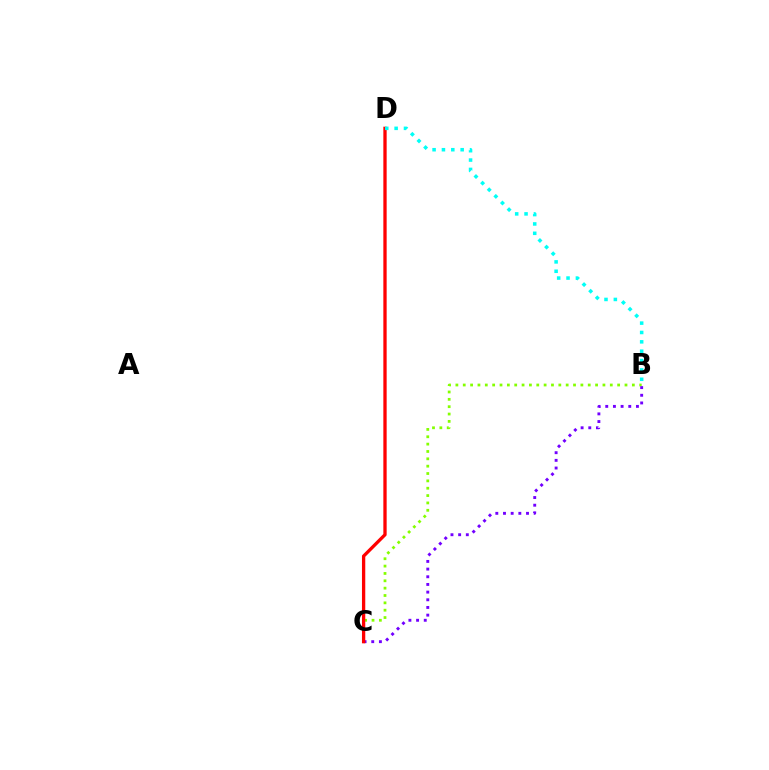{('B', 'C'): [{'color': '#84ff00', 'line_style': 'dotted', 'thickness': 2.0}, {'color': '#7200ff', 'line_style': 'dotted', 'thickness': 2.08}], ('C', 'D'): [{'color': '#ff0000', 'line_style': 'solid', 'thickness': 2.38}], ('B', 'D'): [{'color': '#00fff6', 'line_style': 'dotted', 'thickness': 2.54}]}